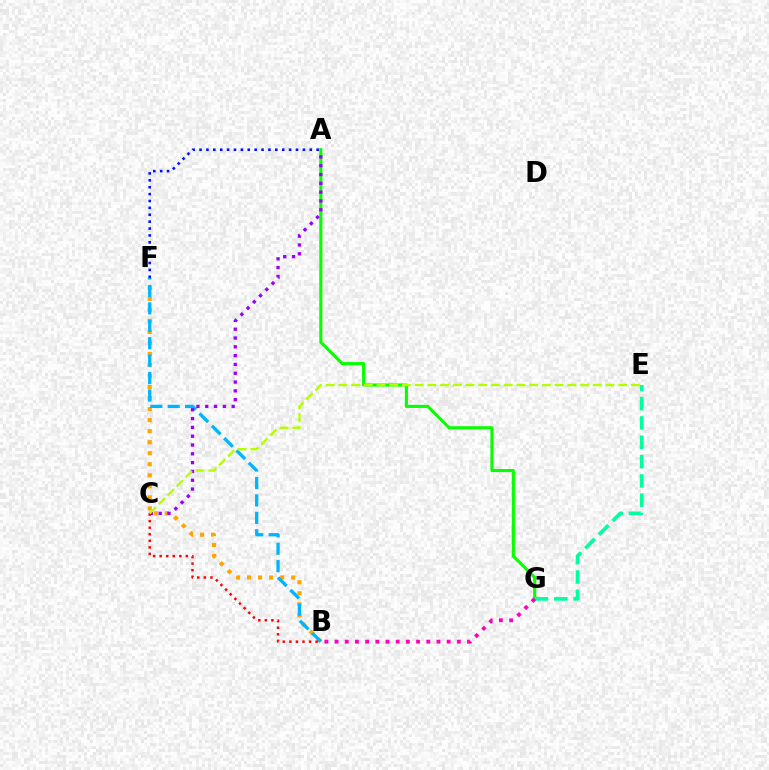{('B', 'F'): [{'color': '#ffa500', 'line_style': 'dotted', 'thickness': 3.0}, {'color': '#00b5ff', 'line_style': 'dashed', 'thickness': 2.37}], ('A', 'F'): [{'color': '#0010ff', 'line_style': 'dotted', 'thickness': 1.87}], ('A', 'G'): [{'color': '#08ff00', 'line_style': 'solid', 'thickness': 2.23}], ('A', 'C'): [{'color': '#9b00ff', 'line_style': 'dotted', 'thickness': 2.39}], ('E', 'G'): [{'color': '#00ff9d', 'line_style': 'dashed', 'thickness': 2.62}], ('B', 'C'): [{'color': '#ff0000', 'line_style': 'dotted', 'thickness': 1.78}], ('C', 'E'): [{'color': '#b3ff00', 'line_style': 'dashed', 'thickness': 1.73}], ('B', 'G'): [{'color': '#ff00bd', 'line_style': 'dotted', 'thickness': 2.77}]}